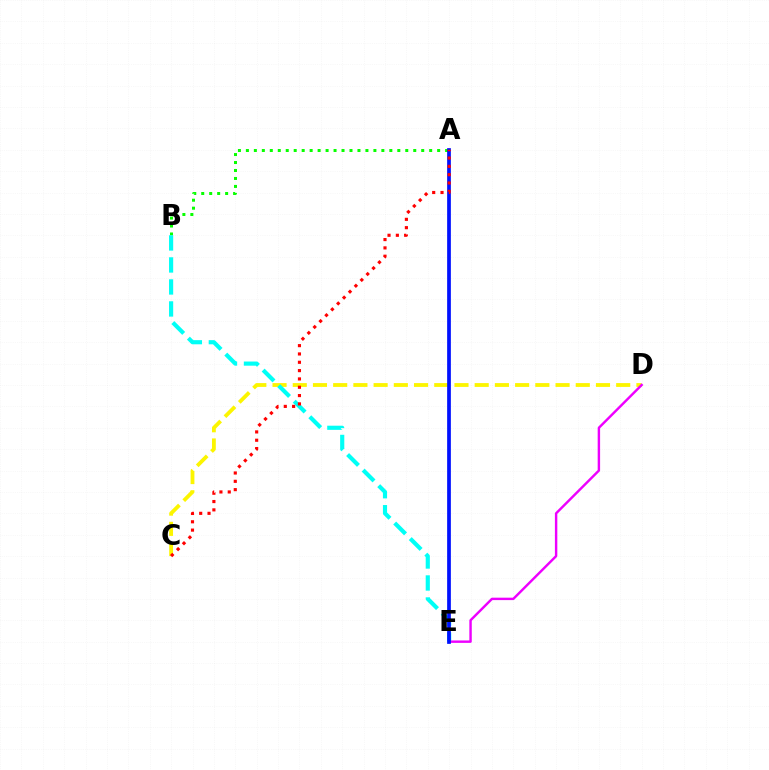{('A', 'B'): [{'color': '#08ff00', 'line_style': 'dotted', 'thickness': 2.17}], ('C', 'D'): [{'color': '#fcf500', 'line_style': 'dashed', 'thickness': 2.75}], ('B', 'E'): [{'color': '#00fff6', 'line_style': 'dashed', 'thickness': 2.99}], ('D', 'E'): [{'color': '#ee00ff', 'line_style': 'solid', 'thickness': 1.75}], ('A', 'E'): [{'color': '#0010ff', 'line_style': 'solid', 'thickness': 2.68}], ('A', 'C'): [{'color': '#ff0000', 'line_style': 'dotted', 'thickness': 2.26}]}